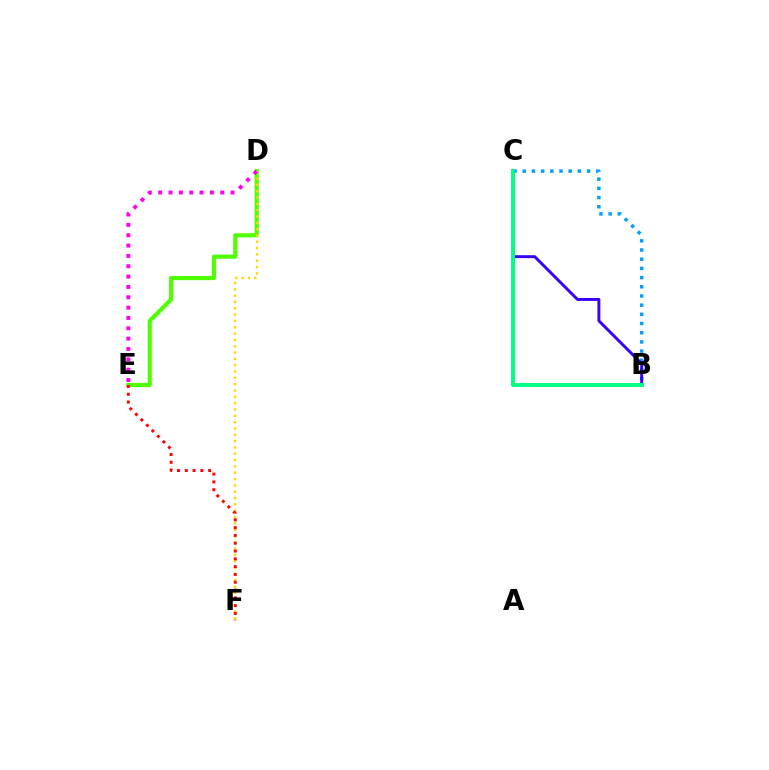{('D', 'E'): [{'color': '#4fff00', 'line_style': 'solid', 'thickness': 2.99}, {'color': '#ff00ed', 'line_style': 'dotted', 'thickness': 2.81}], ('D', 'F'): [{'color': '#ffd500', 'line_style': 'dotted', 'thickness': 1.72}], ('B', 'C'): [{'color': '#009eff', 'line_style': 'dotted', 'thickness': 2.5}, {'color': '#3700ff', 'line_style': 'solid', 'thickness': 2.11}, {'color': '#00ff86', 'line_style': 'solid', 'thickness': 2.83}], ('E', 'F'): [{'color': '#ff0000', 'line_style': 'dotted', 'thickness': 2.12}]}